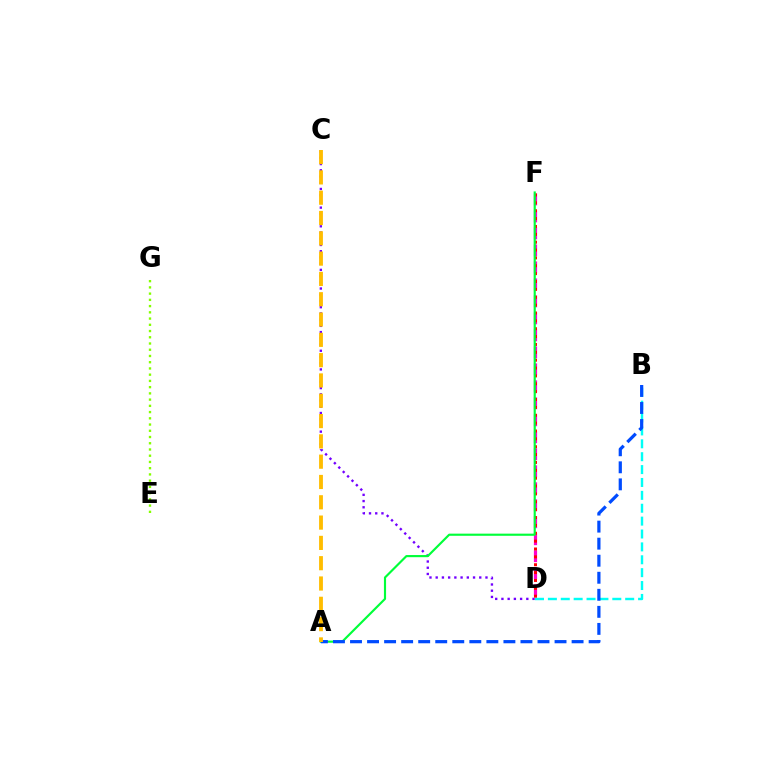{('D', 'F'): [{'color': '#ff00cf', 'line_style': 'dashed', 'thickness': 2.31}, {'color': '#ff0000', 'line_style': 'dotted', 'thickness': 2.14}], ('E', 'G'): [{'color': '#84ff00', 'line_style': 'dotted', 'thickness': 1.69}], ('B', 'D'): [{'color': '#00fff6', 'line_style': 'dashed', 'thickness': 1.75}], ('C', 'D'): [{'color': '#7200ff', 'line_style': 'dotted', 'thickness': 1.69}], ('A', 'F'): [{'color': '#00ff39', 'line_style': 'solid', 'thickness': 1.55}], ('A', 'B'): [{'color': '#004bff', 'line_style': 'dashed', 'thickness': 2.32}], ('A', 'C'): [{'color': '#ffbd00', 'line_style': 'dashed', 'thickness': 2.76}]}